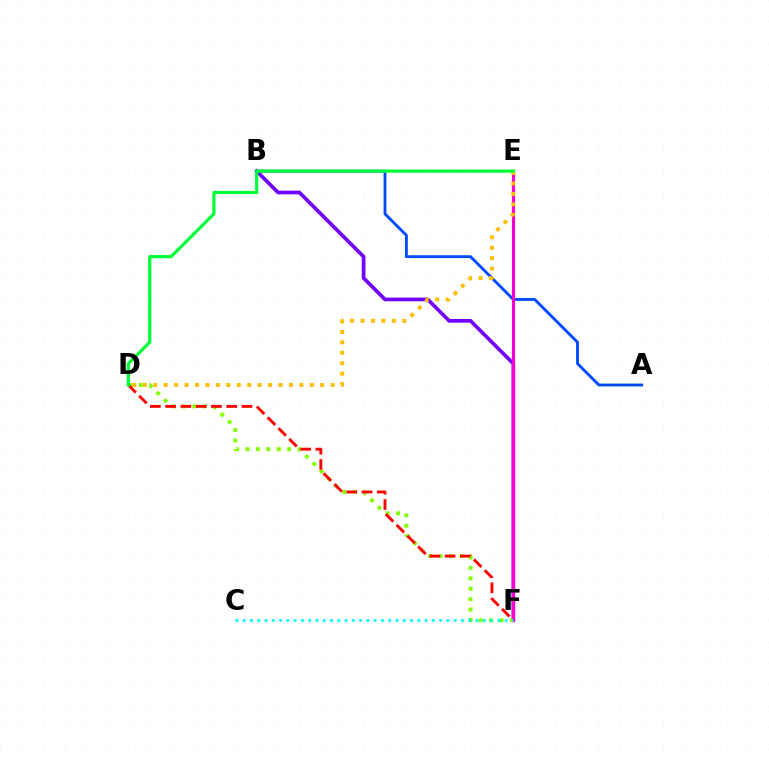{('B', 'F'): [{'color': '#7200ff', 'line_style': 'solid', 'thickness': 2.65}], ('A', 'B'): [{'color': '#004bff', 'line_style': 'solid', 'thickness': 2.06}], ('D', 'F'): [{'color': '#84ff00', 'line_style': 'dotted', 'thickness': 2.83}, {'color': '#ff0000', 'line_style': 'dashed', 'thickness': 2.07}], ('E', 'F'): [{'color': '#ff00cf', 'line_style': 'solid', 'thickness': 2.25}], ('C', 'F'): [{'color': '#00fff6', 'line_style': 'dotted', 'thickness': 1.98}], ('D', 'E'): [{'color': '#ffbd00', 'line_style': 'dotted', 'thickness': 2.84}, {'color': '#00ff39', 'line_style': 'solid', 'thickness': 2.3}]}